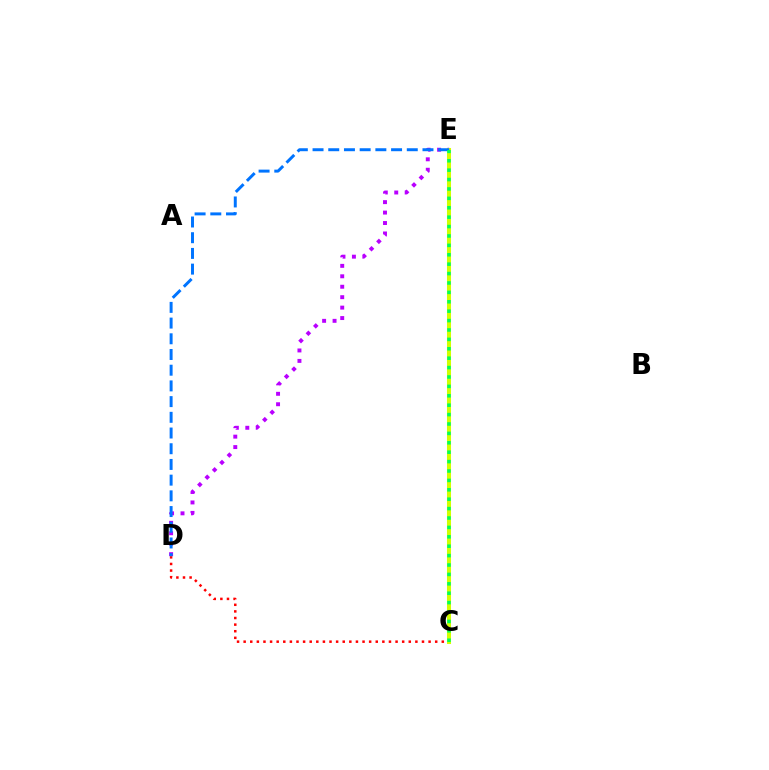{('C', 'D'): [{'color': '#ff0000', 'line_style': 'dotted', 'thickness': 1.79}], ('D', 'E'): [{'color': '#b900ff', 'line_style': 'dotted', 'thickness': 2.84}, {'color': '#0074ff', 'line_style': 'dashed', 'thickness': 2.13}], ('C', 'E'): [{'color': '#d1ff00', 'line_style': 'solid', 'thickness': 2.91}, {'color': '#00ff5c', 'line_style': 'dotted', 'thickness': 2.55}]}